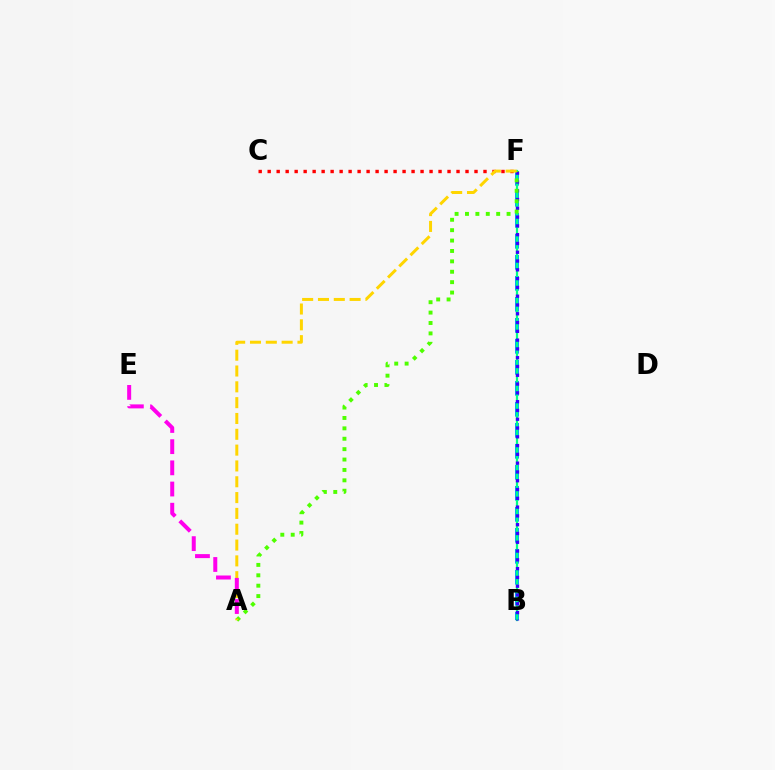{('B', 'F'): [{'color': '#009eff', 'line_style': 'dashed', 'thickness': 2.85}, {'color': '#00ff86', 'line_style': 'solid', 'thickness': 1.61}, {'color': '#3700ff', 'line_style': 'dotted', 'thickness': 2.39}], ('C', 'F'): [{'color': '#ff0000', 'line_style': 'dotted', 'thickness': 2.44}], ('A', 'F'): [{'color': '#4fff00', 'line_style': 'dotted', 'thickness': 2.82}, {'color': '#ffd500', 'line_style': 'dashed', 'thickness': 2.15}], ('A', 'E'): [{'color': '#ff00ed', 'line_style': 'dashed', 'thickness': 2.88}]}